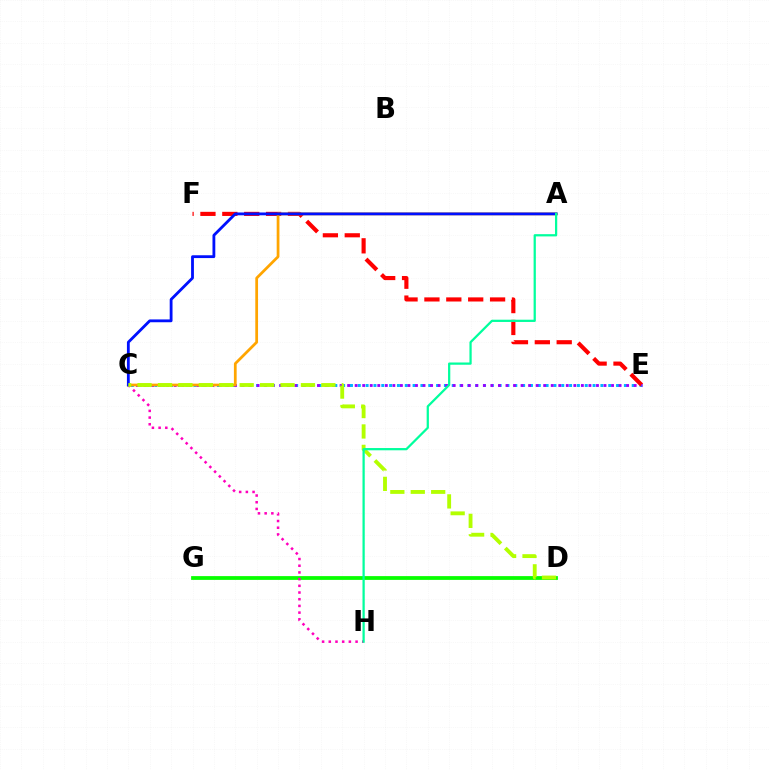{('C', 'E'): [{'color': '#00b5ff', 'line_style': 'dotted', 'thickness': 2.13}, {'color': '#9b00ff', 'line_style': 'dotted', 'thickness': 2.05}], ('E', 'F'): [{'color': '#ff0000', 'line_style': 'dashed', 'thickness': 2.97}], ('D', 'G'): [{'color': '#08ff00', 'line_style': 'solid', 'thickness': 2.71}], ('C', 'H'): [{'color': '#ff00bd', 'line_style': 'dotted', 'thickness': 1.82}], ('A', 'C'): [{'color': '#ffa500', 'line_style': 'solid', 'thickness': 1.98}, {'color': '#0010ff', 'line_style': 'solid', 'thickness': 2.03}], ('C', 'D'): [{'color': '#b3ff00', 'line_style': 'dashed', 'thickness': 2.77}], ('A', 'H'): [{'color': '#00ff9d', 'line_style': 'solid', 'thickness': 1.62}]}